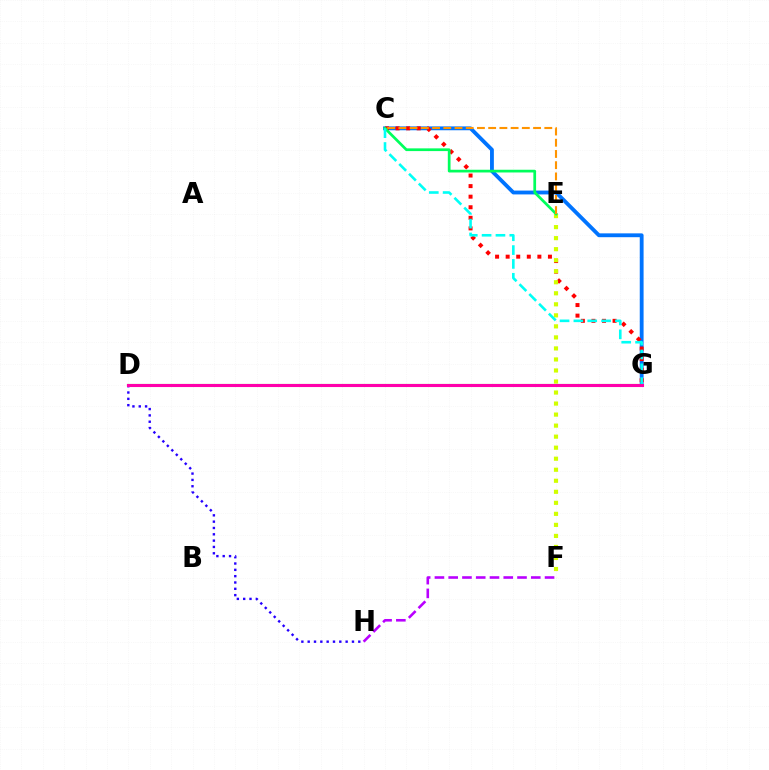{('F', 'H'): [{'color': '#b900ff', 'line_style': 'dashed', 'thickness': 1.87}], ('C', 'G'): [{'color': '#0074ff', 'line_style': 'solid', 'thickness': 2.76}, {'color': '#ff0000', 'line_style': 'dotted', 'thickness': 2.87}, {'color': '#00fff6', 'line_style': 'dashed', 'thickness': 1.88}], ('E', 'F'): [{'color': '#d1ff00', 'line_style': 'dotted', 'thickness': 3.0}], ('C', 'E'): [{'color': '#00ff5c', 'line_style': 'solid', 'thickness': 1.96}, {'color': '#ff9400', 'line_style': 'dashed', 'thickness': 1.52}], ('D', 'H'): [{'color': '#2500ff', 'line_style': 'dotted', 'thickness': 1.72}], ('D', 'G'): [{'color': '#3dff00', 'line_style': 'solid', 'thickness': 1.52}, {'color': '#ff00ac', 'line_style': 'solid', 'thickness': 2.23}]}